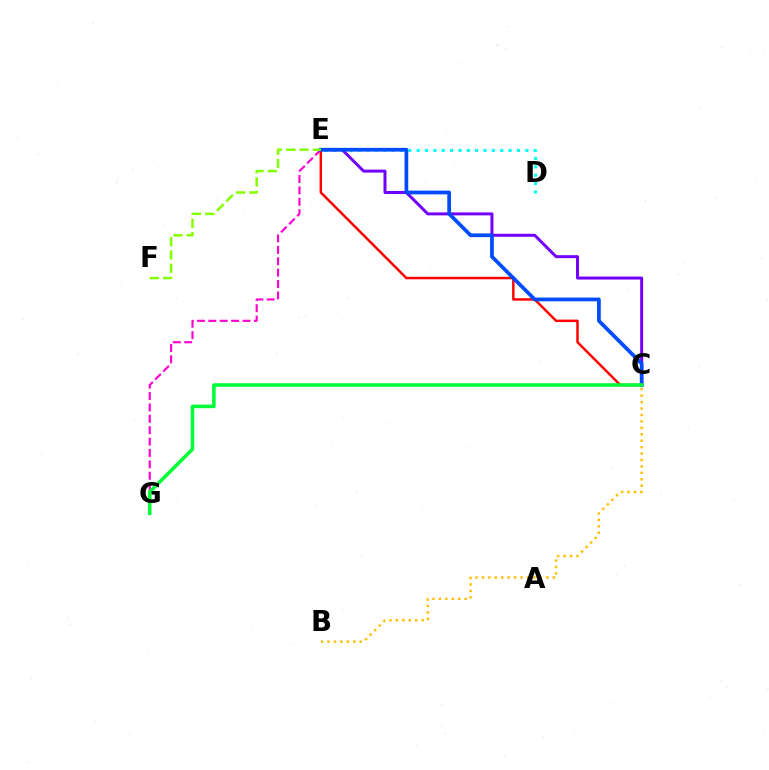{('D', 'E'): [{'color': '#00fff6', 'line_style': 'dotted', 'thickness': 2.27}], ('B', 'C'): [{'color': '#ffbd00', 'line_style': 'dotted', 'thickness': 1.75}], ('E', 'G'): [{'color': '#ff00cf', 'line_style': 'dashed', 'thickness': 1.55}], ('C', 'E'): [{'color': '#ff0000', 'line_style': 'solid', 'thickness': 1.78}, {'color': '#7200ff', 'line_style': 'solid', 'thickness': 2.15}, {'color': '#004bff', 'line_style': 'solid', 'thickness': 2.68}], ('C', 'G'): [{'color': '#00ff39', 'line_style': 'solid', 'thickness': 2.57}], ('E', 'F'): [{'color': '#84ff00', 'line_style': 'dashed', 'thickness': 1.8}]}